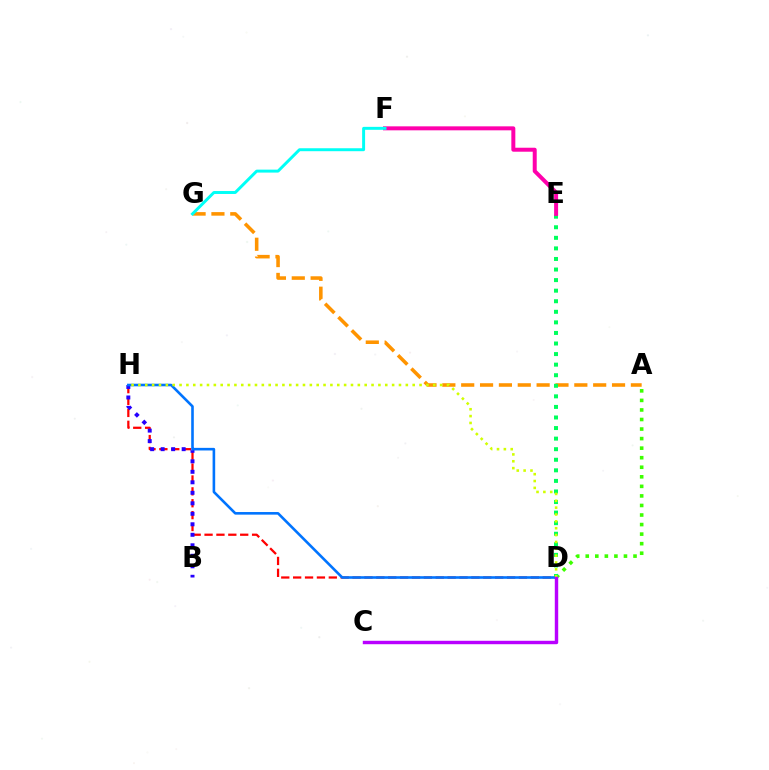{('D', 'H'): [{'color': '#ff0000', 'line_style': 'dashed', 'thickness': 1.61}, {'color': '#0074ff', 'line_style': 'solid', 'thickness': 1.88}, {'color': '#d1ff00', 'line_style': 'dotted', 'thickness': 1.86}], ('A', 'G'): [{'color': '#ff9400', 'line_style': 'dashed', 'thickness': 2.56}], ('B', 'H'): [{'color': '#2500ff', 'line_style': 'dotted', 'thickness': 2.85}], ('A', 'D'): [{'color': '#3dff00', 'line_style': 'dotted', 'thickness': 2.6}], ('D', 'E'): [{'color': '#00ff5c', 'line_style': 'dotted', 'thickness': 2.87}], ('E', 'F'): [{'color': '#ff00ac', 'line_style': 'solid', 'thickness': 2.87}], ('C', 'D'): [{'color': '#b900ff', 'line_style': 'solid', 'thickness': 2.46}], ('F', 'G'): [{'color': '#00fff6', 'line_style': 'solid', 'thickness': 2.13}]}